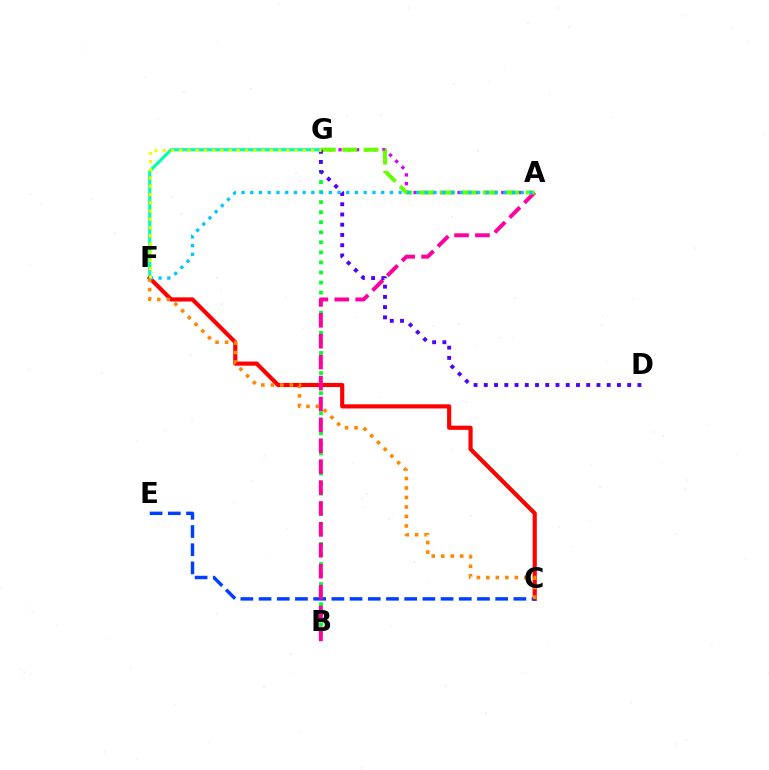{('F', 'G'): [{'color': '#00ffaf', 'line_style': 'solid', 'thickness': 2.26}, {'color': '#eeff00', 'line_style': 'dotted', 'thickness': 2.24}], ('C', 'F'): [{'color': '#ff0000', 'line_style': 'solid', 'thickness': 2.99}, {'color': '#ff8800', 'line_style': 'dotted', 'thickness': 2.58}], ('B', 'G'): [{'color': '#00ff27', 'line_style': 'dotted', 'thickness': 2.73}], ('C', 'E'): [{'color': '#003fff', 'line_style': 'dashed', 'thickness': 2.47}], ('A', 'G'): [{'color': '#d600ff', 'line_style': 'dotted', 'thickness': 2.38}, {'color': '#66ff00', 'line_style': 'dashed', 'thickness': 2.9}], ('A', 'B'): [{'color': '#ff00a0', 'line_style': 'dashed', 'thickness': 2.84}], ('A', 'F'): [{'color': '#00c7ff', 'line_style': 'dotted', 'thickness': 2.37}], ('D', 'G'): [{'color': '#4f00ff', 'line_style': 'dotted', 'thickness': 2.78}]}